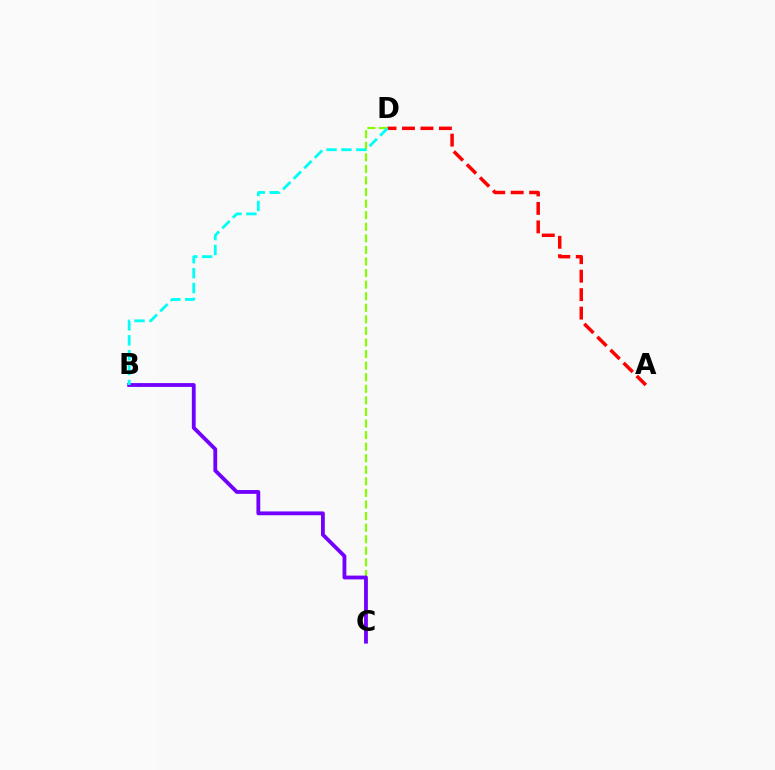{('C', 'D'): [{'color': '#84ff00', 'line_style': 'dashed', 'thickness': 1.57}], ('B', 'C'): [{'color': '#7200ff', 'line_style': 'solid', 'thickness': 2.75}], ('A', 'D'): [{'color': '#ff0000', 'line_style': 'dashed', 'thickness': 2.51}], ('B', 'D'): [{'color': '#00fff6', 'line_style': 'dashed', 'thickness': 2.02}]}